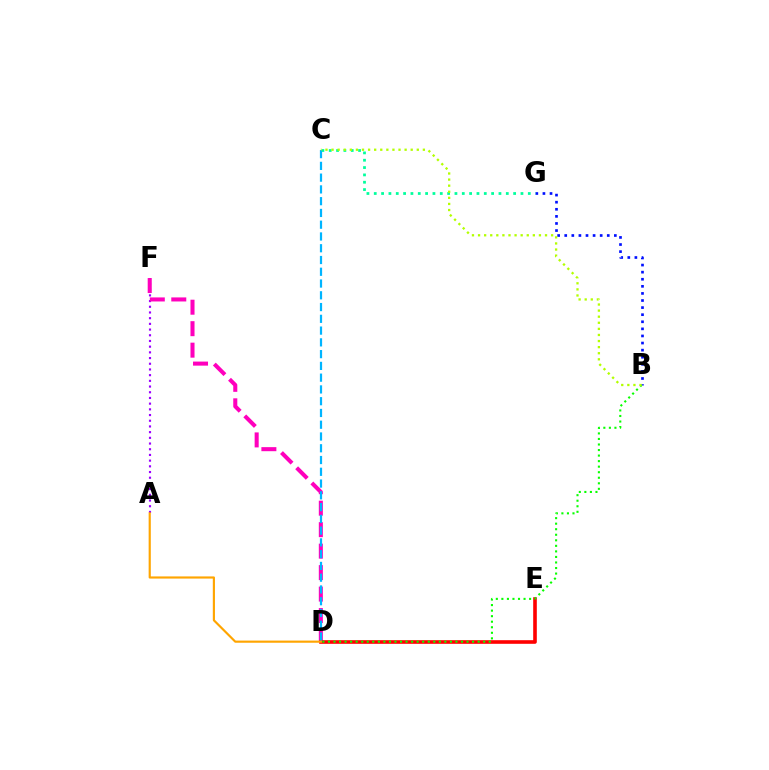{('A', 'F'): [{'color': '#9b00ff', 'line_style': 'dotted', 'thickness': 1.55}], ('D', 'F'): [{'color': '#ff00bd', 'line_style': 'dashed', 'thickness': 2.92}], ('D', 'E'): [{'color': '#ff0000', 'line_style': 'solid', 'thickness': 2.61}], ('B', 'G'): [{'color': '#0010ff', 'line_style': 'dotted', 'thickness': 1.93}], ('B', 'D'): [{'color': '#08ff00', 'line_style': 'dotted', 'thickness': 1.51}], ('C', 'G'): [{'color': '#00ff9d', 'line_style': 'dotted', 'thickness': 1.99}], ('C', 'D'): [{'color': '#00b5ff', 'line_style': 'dashed', 'thickness': 1.6}], ('A', 'D'): [{'color': '#ffa500', 'line_style': 'solid', 'thickness': 1.56}], ('B', 'C'): [{'color': '#b3ff00', 'line_style': 'dotted', 'thickness': 1.65}]}